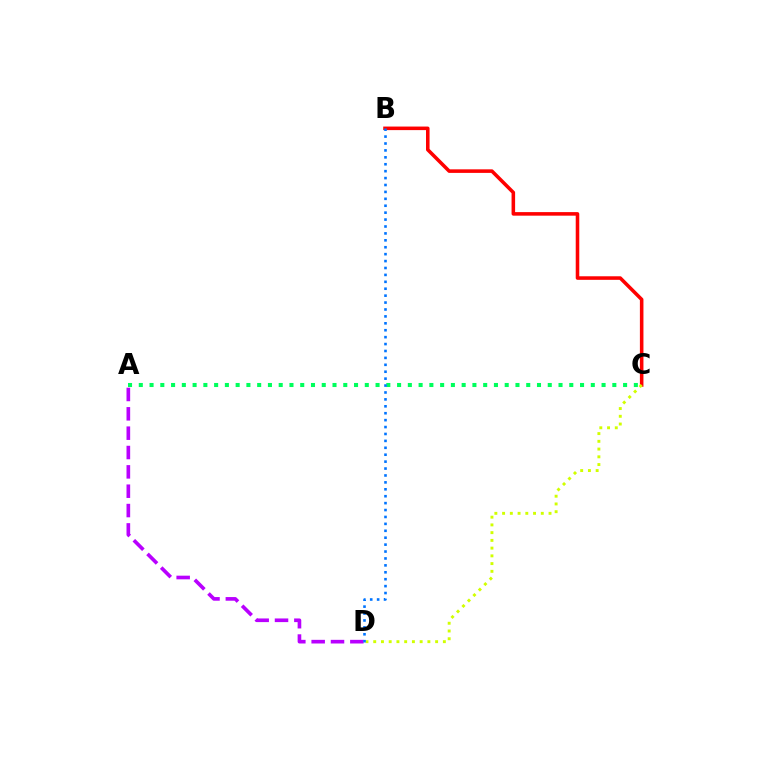{('B', 'C'): [{'color': '#ff0000', 'line_style': 'solid', 'thickness': 2.56}], ('A', 'C'): [{'color': '#00ff5c', 'line_style': 'dotted', 'thickness': 2.92}], ('A', 'D'): [{'color': '#b900ff', 'line_style': 'dashed', 'thickness': 2.63}], ('C', 'D'): [{'color': '#d1ff00', 'line_style': 'dotted', 'thickness': 2.1}], ('B', 'D'): [{'color': '#0074ff', 'line_style': 'dotted', 'thickness': 1.88}]}